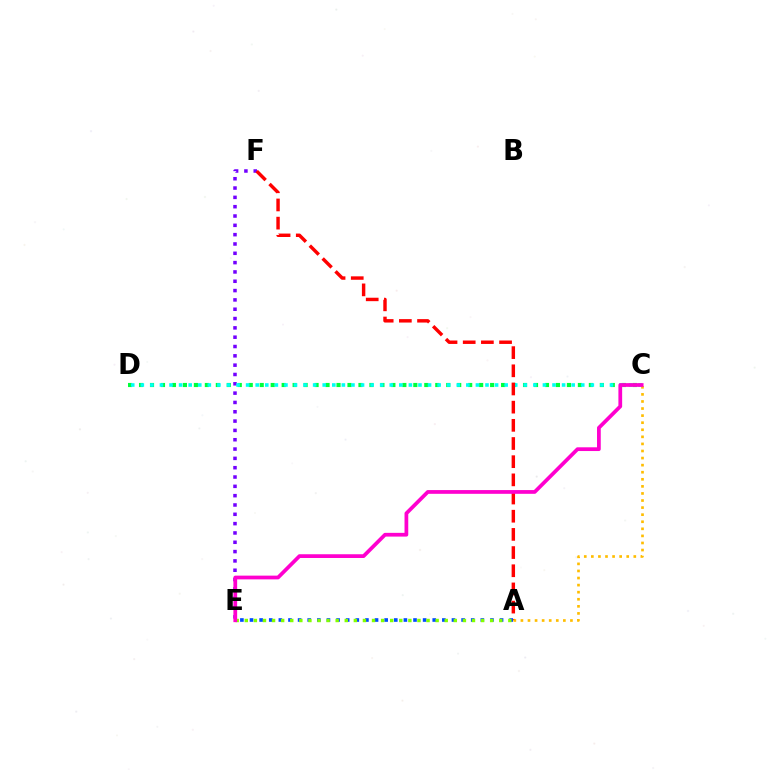{('E', 'F'): [{'color': '#7200ff', 'line_style': 'dotted', 'thickness': 2.53}], ('C', 'D'): [{'color': '#00ff39', 'line_style': 'dotted', 'thickness': 2.98}, {'color': '#00fff6', 'line_style': 'dotted', 'thickness': 2.6}], ('A', 'F'): [{'color': '#ff0000', 'line_style': 'dashed', 'thickness': 2.47}], ('A', 'E'): [{'color': '#004bff', 'line_style': 'dotted', 'thickness': 2.61}, {'color': '#84ff00', 'line_style': 'dotted', 'thickness': 2.47}], ('A', 'C'): [{'color': '#ffbd00', 'line_style': 'dotted', 'thickness': 1.92}], ('C', 'E'): [{'color': '#ff00cf', 'line_style': 'solid', 'thickness': 2.69}]}